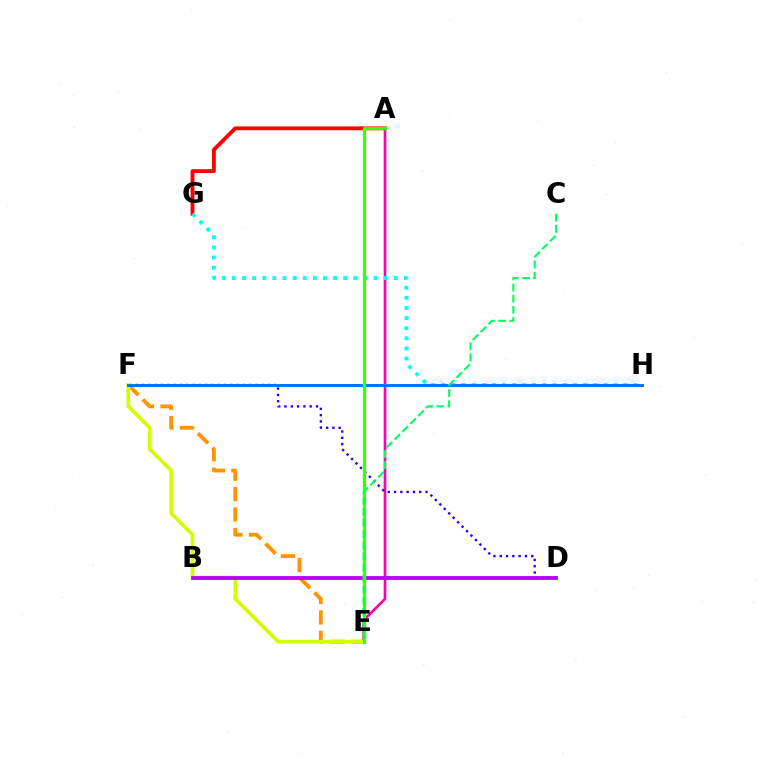{('E', 'F'): [{'color': '#ff9400', 'line_style': 'dashed', 'thickness': 2.77}, {'color': '#d1ff00', 'line_style': 'solid', 'thickness': 2.63}], ('A', 'G'): [{'color': '#ff0000', 'line_style': 'solid', 'thickness': 2.77}], ('A', 'E'): [{'color': '#ff00ac', 'line_style': 'solid', 'thickness': 1.9}, {'color': '#3dff00', 'line_style': 'solid', 'thickness': 2.39}], ('D', 'F'): [{'color': '#2500ff', 'line_style': 'dotted', 'thickness': 1.71}], ('G', 'H'): [{'color': '#00fff6', 'line_style': 'dotted', 'thickness': 2.75}], ('F', 'H'): [{'color': '#0074ff', 'line_style': 'solid', 'thickness': 2.14}], ('B', 'D'): [{'color': '#b900ff', 'line_style': 'solid', 'thickness': 2.74}], ('C', 'E'): [{'color': '#00ff5c', 'line_style': 'dashed', 'thickness': 1.51}]}